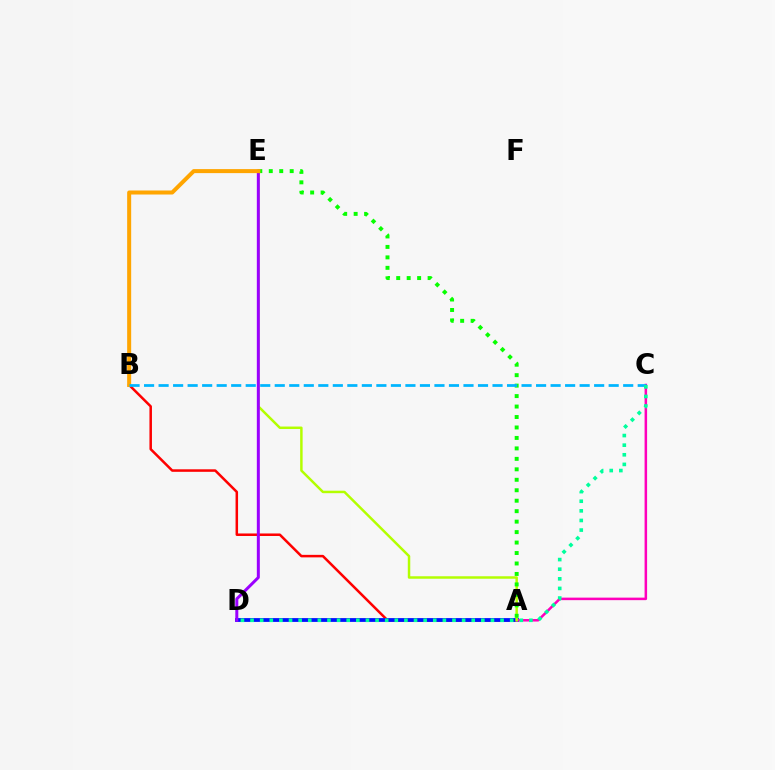{('A', 'B'): [{'color': '#ff0000', 'line_style': 'solid', 'thickness': 1.81}], ('A', 'D'): [{'color': '#0010ff', 'line_style': 'solid', 'thickness': 2.73}], ('A', 'C'): [{'color': '#ff00bd', 'line_style': 'solid', 'thickness': 1.82}], ('A', 'E'): [{'color': '#b3ff00', 'line_style': 'solid', 'thickness': 1.78}, {'color': '#08ff00', 'line_style': 'dotted', 'thickness': 2.84}], ('D', 'E'): [{'color': '#9b00ff', 'line_style': 'solid', 'thickness': 2.16}], ('B', 'E'): [{'color': '#ffa500', 'line_style': 'solid', 'thickness': 2.89}], ('B', 'C'): [{'color': '#00b5ff', 'line_style': 'dashed', 'thickness': 1.97}], ('C', 'D'): [{'color': '#00ff9d', 'line_style': 'dotted', 'thickness': 2.61}]}